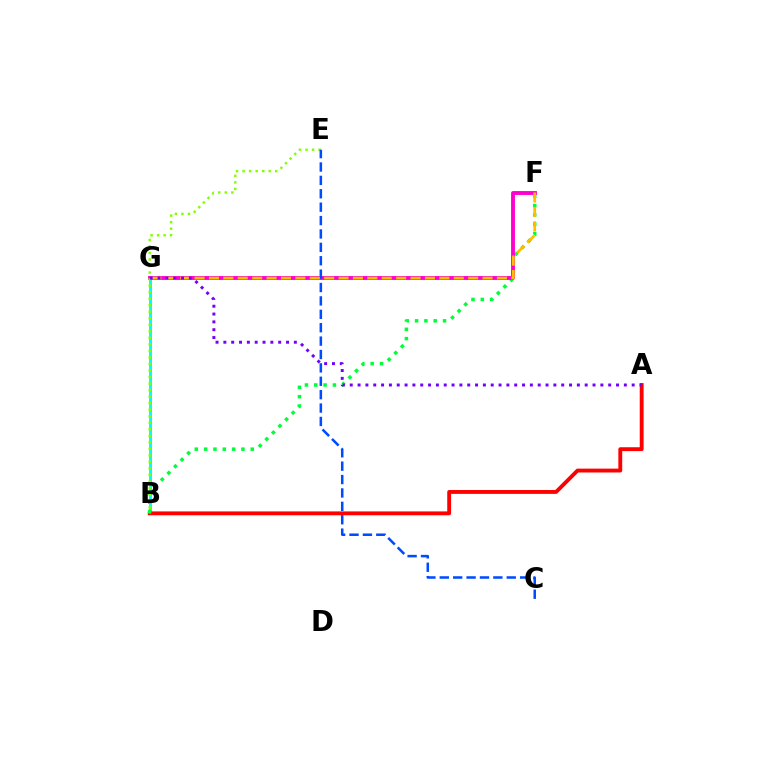{('B', 'G'): [{'color': '#00fff6', 'line_style': 'solid', 'thickness': 2.17}], ('A', 'B'): [{'color': '#ff0000', 'line_style': 'solid', 'thickness': 2.78}], ('B', 'F'): [{'color': '#00ff39', 'line_style': 'dotted', 'thickness': 2.53}], ('F', 'G'): [{'color': '#ff00cf', 'line_style': 'solid', 'thickness': 2.79}, {'color': '#ffbd00', 'line_style': 'dashed', 'thickness': 1.96}], ('B', 'E'): [{'color': '#84ff00', 'line_style': 'dotted', 'thickness': 1.77}], ('C', 'E'): [{'color': '#004bff', 'line_style': 'dashed', 'thickness': 1.82}], ('A', 'G'): [{'color': '#7200ff', 'line_style': 'dotted', 'thickness': 2.13}]}